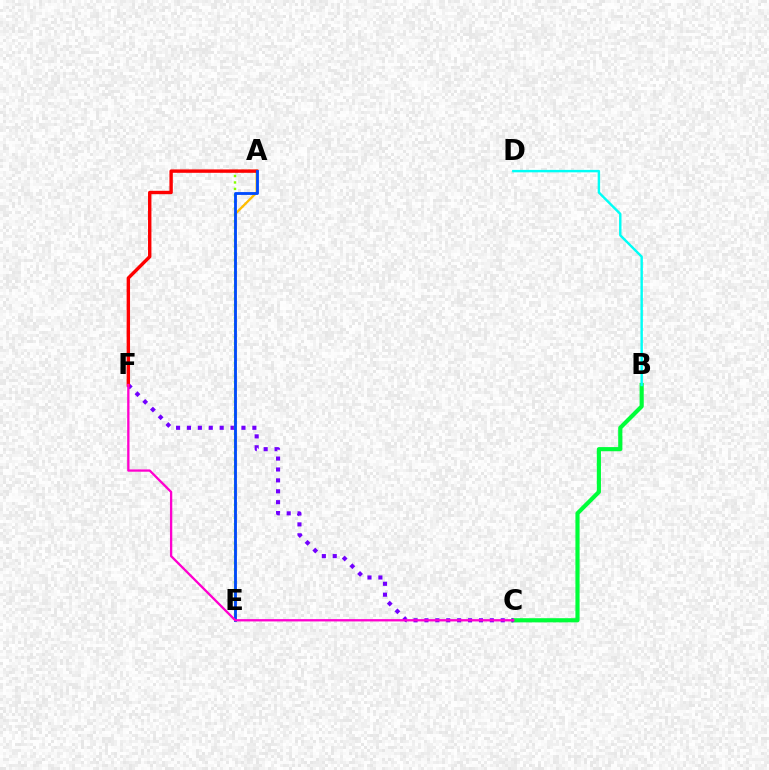{('A', 'E'): [{'color': '#ffbd00', 'line_style': 'solid', 'thickness': 1.66}, {'color': '#84ff00', 'line_style': 'dotted', 'thickness': 1.75}, {'color': '#004bff', 'line_style': 'solid', 'thickness': 2.04}], ('B', 'C'): [{'color': '#00ff39', 'line_style': 'solid', 'thickness': 2.99}], ('C', 'F'): [{'color': '#7200ff', 'line_style': 'dotted', 'thickness': 2.96}, {'color': '#ff00cf', 'line_style': 'solid', 'thickness': 1.67}], ('B', 'D'): [{'color': '#00fff6', 'line_style': 'solid', 'thickness': 1.75}], ('A', 'F'): [{'color': '#ff0000', 'line_style': 'solid', 'thickness': 2.45}]}